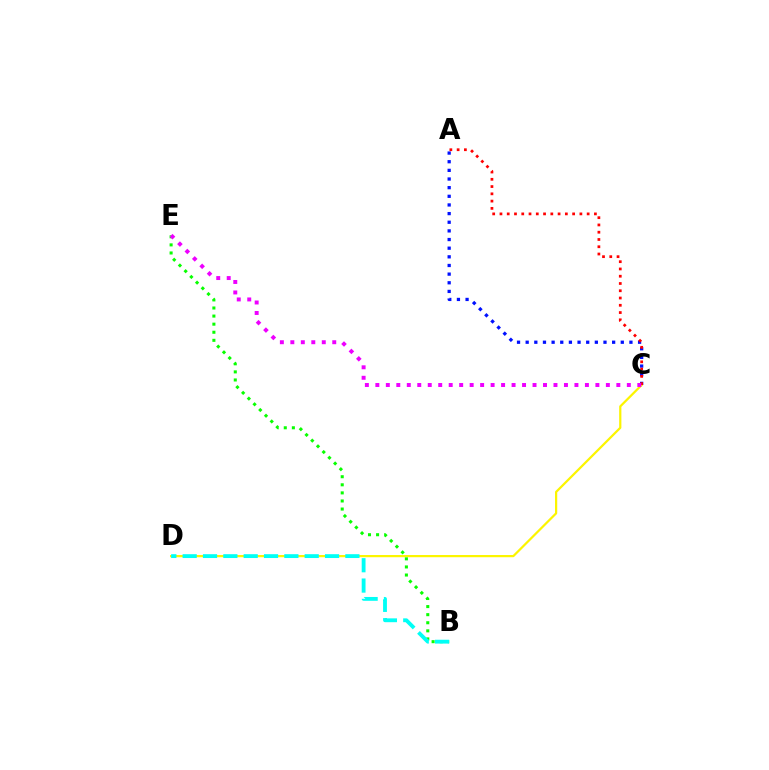{('C', 'D'): [{'color': '#fcf500', 'line_style': 'solid', 'thickness': 1.6}], ('B', 'E'): [{'color': '#08ff00', 'line_style': 'dotted', 'thickness': 2.2}], ('B', 'D'): [{'color': '#00fff6', 'line_style': 'dashed', 'thickness': 2.76}], ('A', 'C'): [{'color': '#0010ff', 'line_style': 'dotted', 'thickness': 2.35}, {'color': '#ff0000', 'line_style': 'dotted', 'thickness': 1.97}], ('C', 'E'): [{'color': '#ee00ff', 'line_style': 'dotted', 'thickness': 2.85}]}